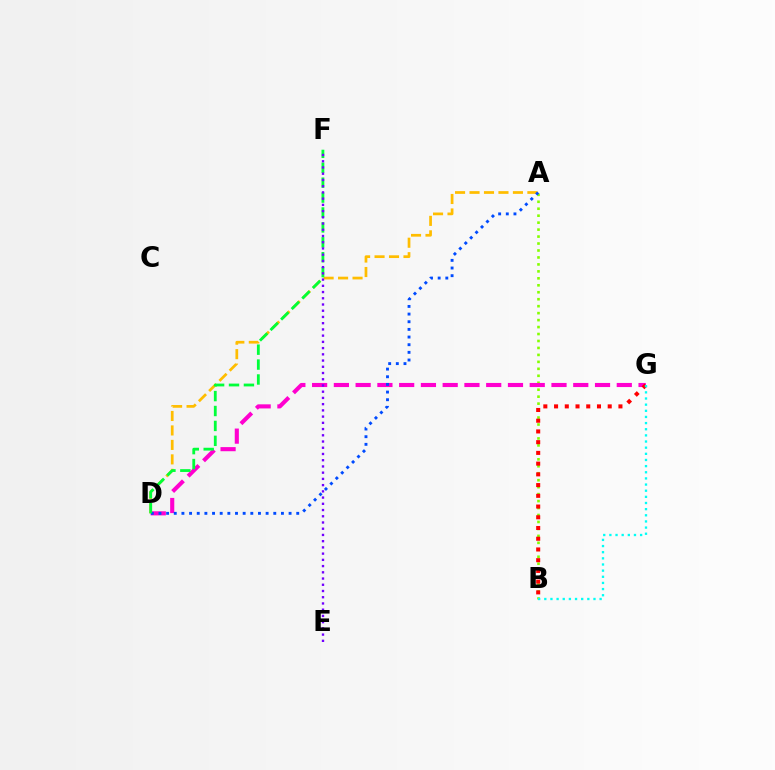{('A', 'B'): [{'color': '#84ff00', 'line_style': 'dotted', 'thickness': 1.89}], ('D', 'G'): [{'color': '#ff00cf', 'line_style': 'dashed', 'thickness': 2.96}], ('A', 'D'): [{'color': '#ffbd00', 'line_style': 'dashed', 'thickness': 1.97}, {'color': '#004bff', 'line_style': 'dotted', 'thickness': 2.08}], ('D', 'F'): [{'color': '#00ff39', 'line_style': 'dashed', 'thickness': 2.03}], ('B', 'G'): [{'color': '#ff0000', 'line_style': 'dotted', 'thickness': 2.92}, {'color': '#00fff6', 'line_style': 'dotted', 'thickness': 1.67}], ('E', 'F'): [{'color': '#7200ff', 'line_style': 'dotted', 'thickness': 1.69}]}